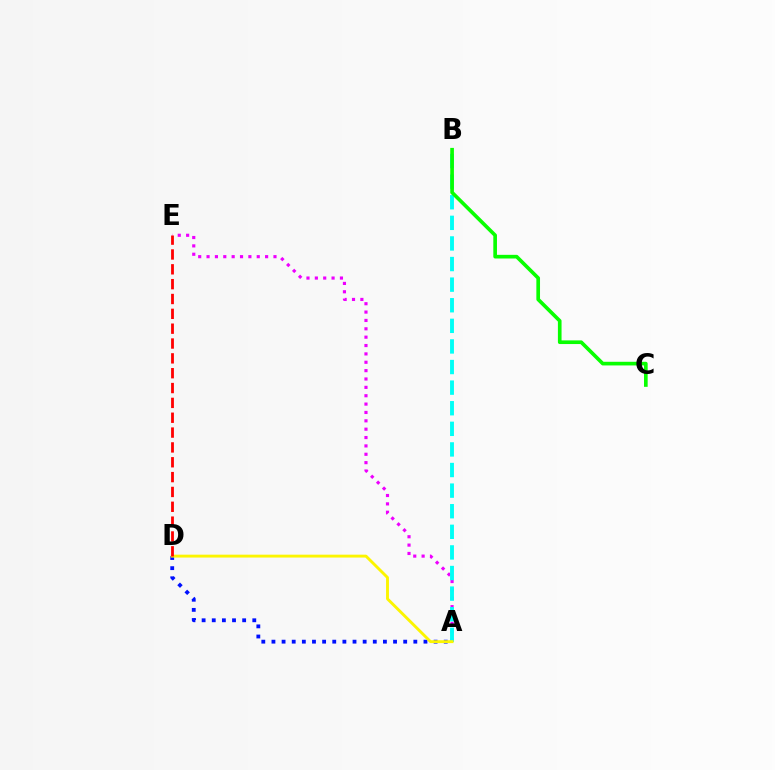{('A', 'E'): [{'color': '#ee00ff', 'line_style': 'dotted', 'thickness': 2.27}], ('A', 'D'): [{'color': '#0010ff', 'line_style': 'dotted', 'thickness': 2.75}, {'color': '#fcf500', 'line_style': 'solid', 'thickness': 2.08}], ('A', 'B'): [{'color': '#00fff6', 'line_style': 'dashed', 'thickness': 2.8}], ('D', 'E'): [{'color': '#ff0000', 'line_style': 'dashed', 'thickness': 2.02}], ('B', 'C'): [{'color': '#08ff00', 'line_style': 'solid', 'thickness': 2.63}]}